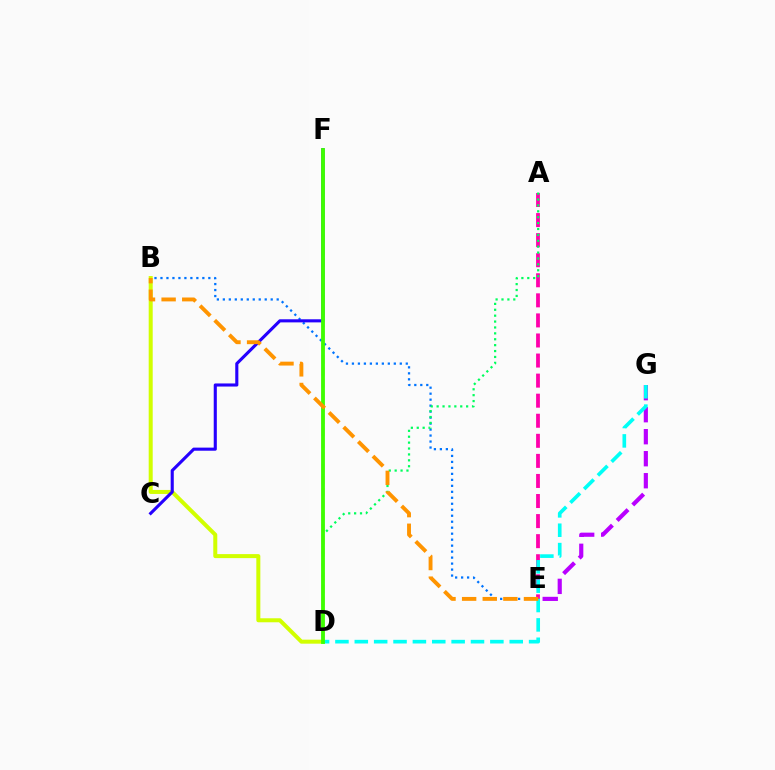{('D', 'F'): [{'color': '#ff0000', 'line_style': 'dashed', 'thickness': 1.64}, {'color': '#3dff00', 'line_style': 'solid', 'thickness': 2.75}], ('E', 'G'): [{'color': '#b900ff', 'line_style': 'dashed', 'thickness': 2.99}], ('A', 'E'): [{'color': '#ff00ac', 'line_style': 'dashed', 'thickness': 2.73}], ('B', 'E'): [{'color': '#0074ff', 'line_style': 'dotted', 'thickness': 1.63}, {'color': '#ff9400', 'line_style': 'dashed', 'thickness': 2.8}], ('A', 'D'): [{'color': '#00ff5c', 'line_style': 'dotted', 'thickness': 1.6}], ('B', 'D'): [{'color': '#d1ff00', 'line_style': 'solid', 'thickness': 2.89}], ('C', 'F'): [{'color': '#2500ff', 'line_style': 'solid', 'thickness': 2.23}], ('D', 'G'): [{'color': '#00fff6', 'line_style': 'dashed', 'thickness': 2.63}]}